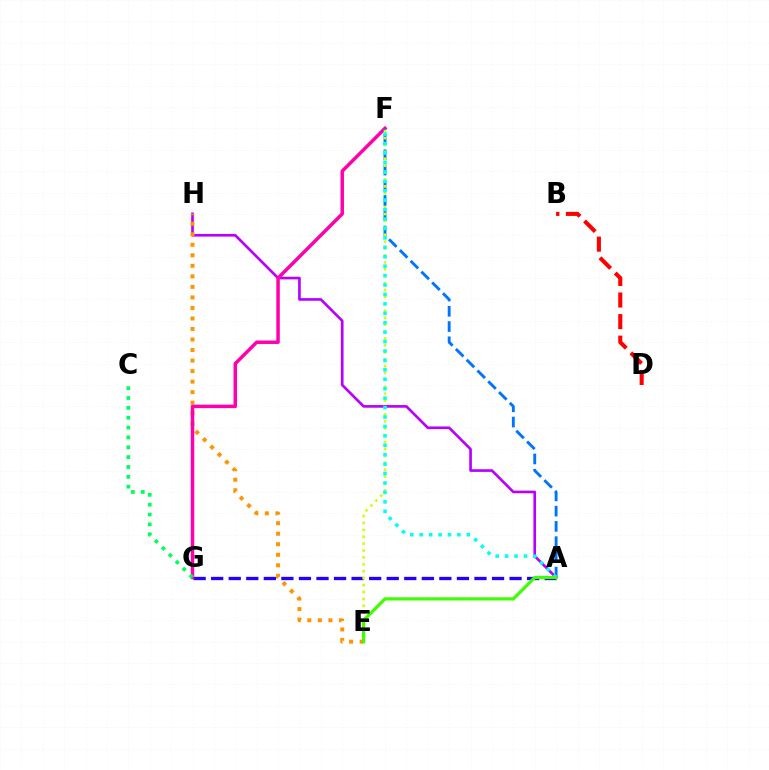{('A', 'G'): [{'color': '#2500ff', 'line_style': 'dashed', 'thickness': 2.38}], ('A', 'H'): [{'color': '#b900ff', 'line_style': 'solid', 'thickness': 1.92}], ('E', 'H'): [{'color': '#ff9400', 'line_style': 'dotted', 'thickness': 2.86}], ('F', 'G'): [{'color': '#ff00ac', 'line_style': 'solid', 'thickness': 2.5}], ('B', 'D'): [{'color': '#ff0000', 'line_style': 'dashed', 'thickness': 2.93}], ('C', 'G'): [{'color': '#00ff5c', 'line_style': 'dotted', 'thickness': 2.68}], ('A', 'F'): [{'color': '#0074ff', 'line_style': 'dashed', 'thickness': 2.07}, {'color': '#00fff6', 'line_style': 'dotted', 'thickness': 2.56}], ('E', 'F'): [{'color': '#d1ff00', 'line_style': 'dotted', 'thickness': 1.88}], ('A', 'E'): [{'color': '#3dff00', 'line_style': 'solid', 'thickness': 2.3}]}